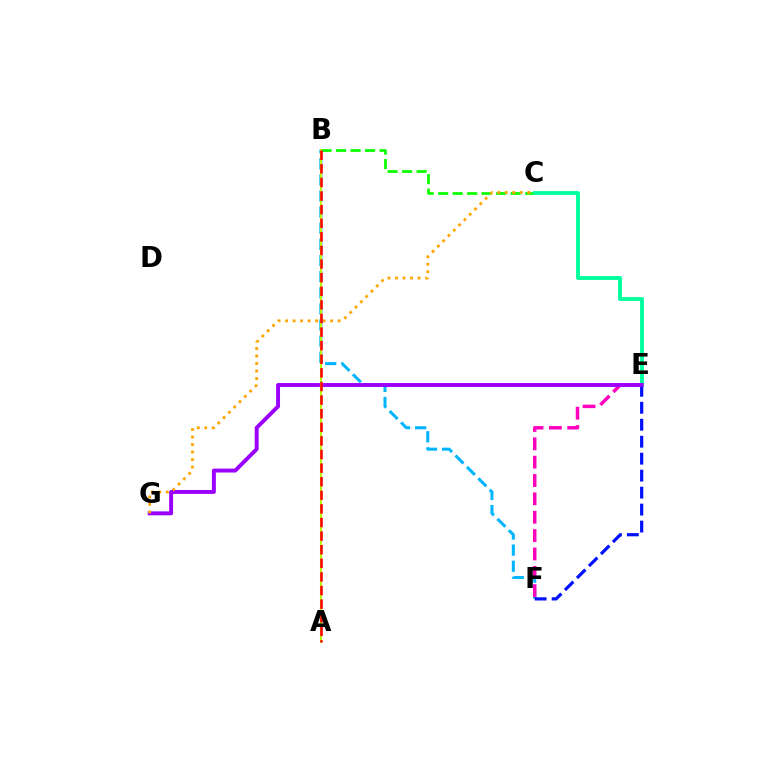{('B', 'C'): [{'color': '#08ff00', 'line_style': 'dashed', 'thickness': 1.97}], ('B', 'F'): [{'color': '#00b5ff', 'line_style': 'dashed', 'thickness': 2.19}], ('E', 'F'): [{'color': '#ff00bd', 'line_style': 'dashed', 'thickness': 2.49}, {'color': '#0010ff', 'line_style': 'dashed', 'thickness': 2.31}], ('C', 'E'): [{'color': '#00ff9d', 'line_style': 'solid', 'thickness': 2.78}], ('E', 'G'): [{'color': '#9b00ff', 'line_style': 'solid', 'thickness': 2.83}], ('A', 'B'): [{'color': '#b3ff00', 'line_style': 'solid', 'thickness': 1.51}, {'color': '#ff0000', 'line_style': 'dashed', 'thickness': 1.85}], ('C', 'G'): [{'color': '#ffa500', 'line_style': 'dotted', 'thickness': 2.04}]}